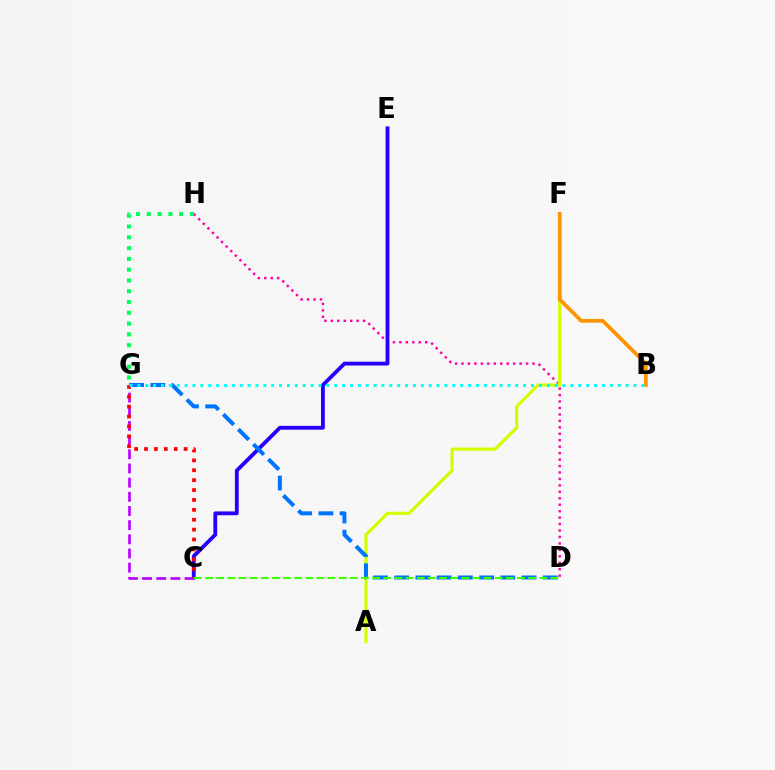{('D', 'H'): [{'color': '#ff00ac', 'line_style': 'dotted', 'thickness': 1.75}], ('G', 'H'): [{'color': '#00ff5c', 'line_style': 'dotted', 'thickness': 2.93}], ('A', 'F'): [{'color': '#d1ff00', 'line_style': 'solid', 'thickness': 2.3}], ('B', 'F'): [{'color': '#ff9400', 'line_style': 'solid', 'thickness': 2.68}], ('C', 'E'): [{'color': '#2500ff', 'line_style': 'solid', 'thickness': 2.75}], ('D', 'G'): [{'color': '#0074ff', 'line_style': 'dashed', 'thickness': 2.88}], ('C', 'G'): [{'color': '#b900ff', 'line_style': 'dashed', 'thickness': 1.93}, {'color': '#ff0000', 'line_style': 'dotted', 'thickness': 2.69}], ('B', 'G'): [{'color': '#00fff6', 'line_style': 'dotted', 'thickness': 2.14}], ('C', 'D'): [{'color': '#3dff00', 'line_style': 'dashed', 'thickness': 1.51}]}